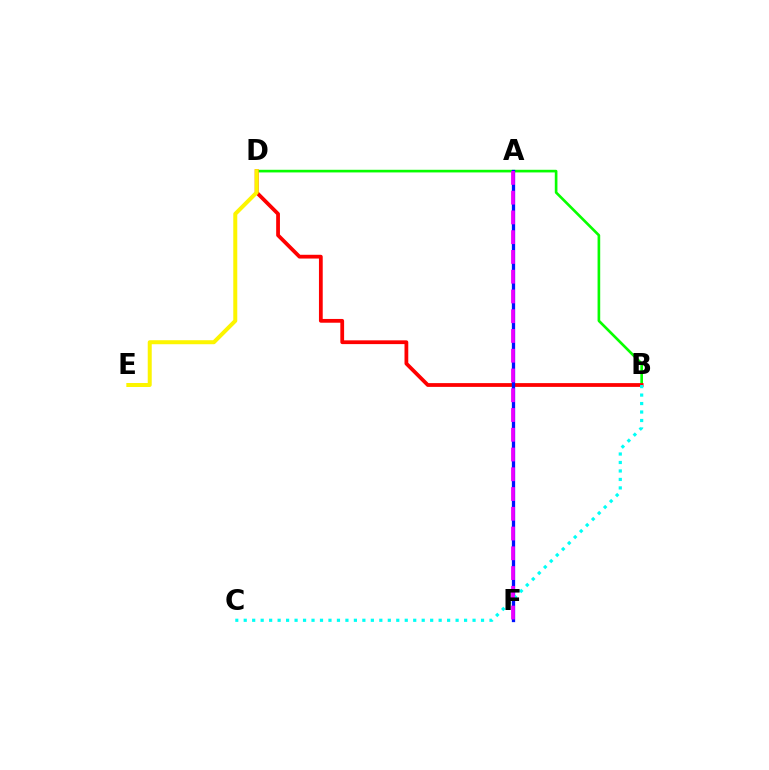{('B', 'D'): [{'color': '#08ff00', 'line_style': 'solid', 'thickness': 1.9}, {'color': '#ff0000', 'line_style': 'solid', 'thickness': 2.71}], ('D', 'E'): [{'color': '#fcf500', 'line_style': 'solid', 'thickness': 2.87}], ('A', 'F'): [{'color': '#0010ff', 'line_style': 'solid', 'thickness': 2.37}, {'color': '#ee00ff', 'line_style': 'dashed', 'thickness': 2.68}], ('B', 'C'): [{'color': '#00fff6', 'line_style': 'dotted', 'thickness': 2.3}]}